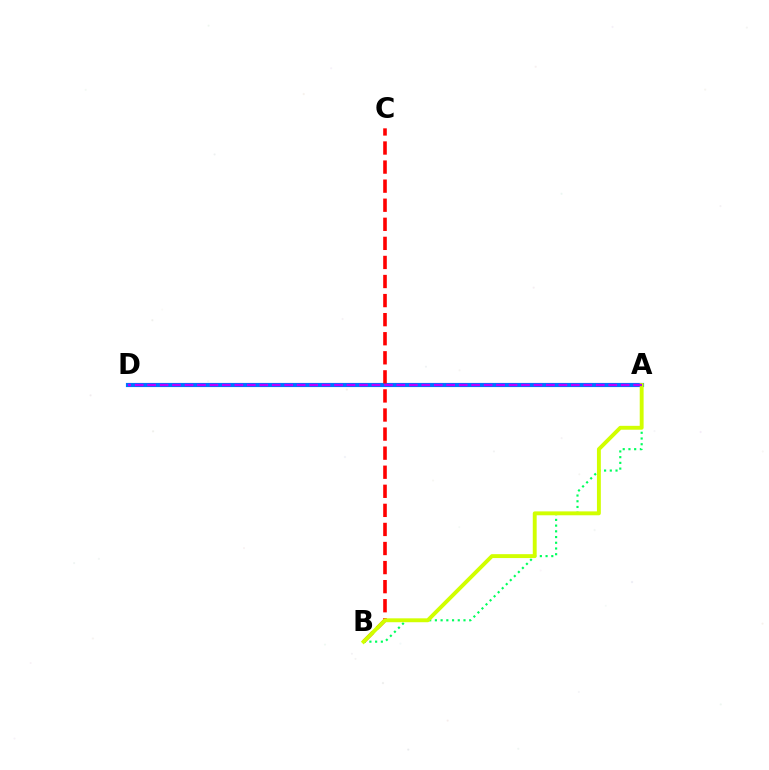{('A', 'D'): [{'color': '#0074ff', 'line_style': 'solid', 'thickness': 2.99}, {'color': '#b900ff', 'line_style': 'dashed', 'thickness': 1.69}], ('B', 'C'): [{'color': '#ff0000', 'line_style': 'dashed', 'thickness': 2.59}], ('A', 'B'): [{'color': '#00ff5c', 'line_style': 'dotted', 'thickness': 1.55}, {'color': '#d1ff00', 'line_style': 'solid', 'thickness': 2.8}]}